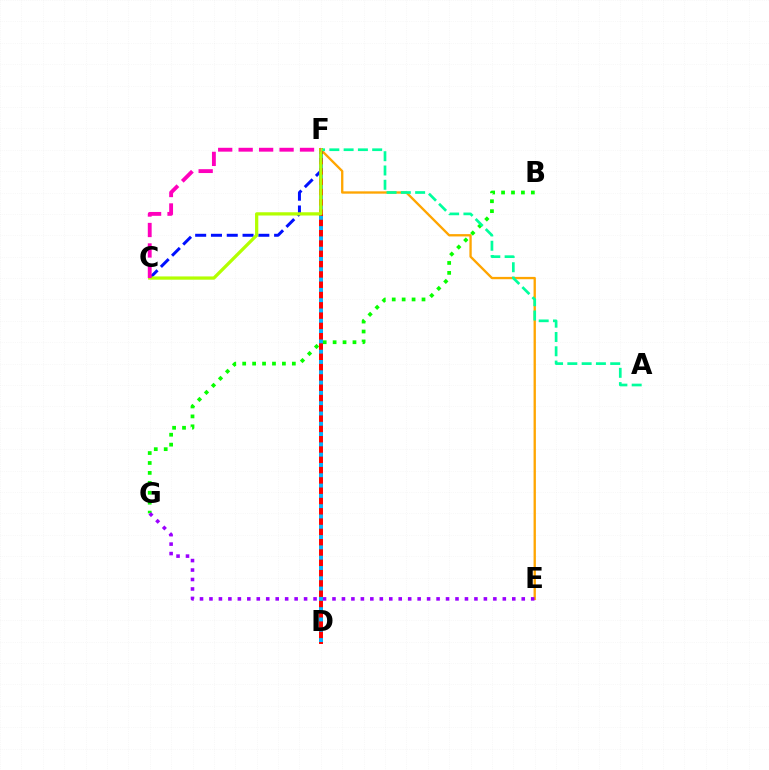{('E', 'F'): [{'color': '#ffa500', 'line_style': 'solid', 'thickness': 1.68}], ('D', 'F'): [{'color': '#ff0000', 'line_style': 'solid', 'thickness': 2.85}, {'color': '#00b5ff', 'line_style': 'dotted', 'thickness': 2.8}], ('B', 'G'): [{'color': '#08ff00', 'line_style': 'dotted', 'thickness': 2.7}], ('A', 'F'): [{'color': '#00ff9d', 'line_style': 'dashed', 'thickness': 1.94}], ('C', 'F'): [{'color': '#0010ff', 'line_style': 'dashed', 'thickness': 2.14}, {'color': '#b3ff00', 'line_style': 'solid', 'thickness': 2.35}, {'color': '#ff00bd', 'line_style': 'dashed', 'thickness': 2.78}], ('E', 'G'): [{'color': '#9b00ff', 'line_style': 'dotted', 'thickness': 2.57}]}